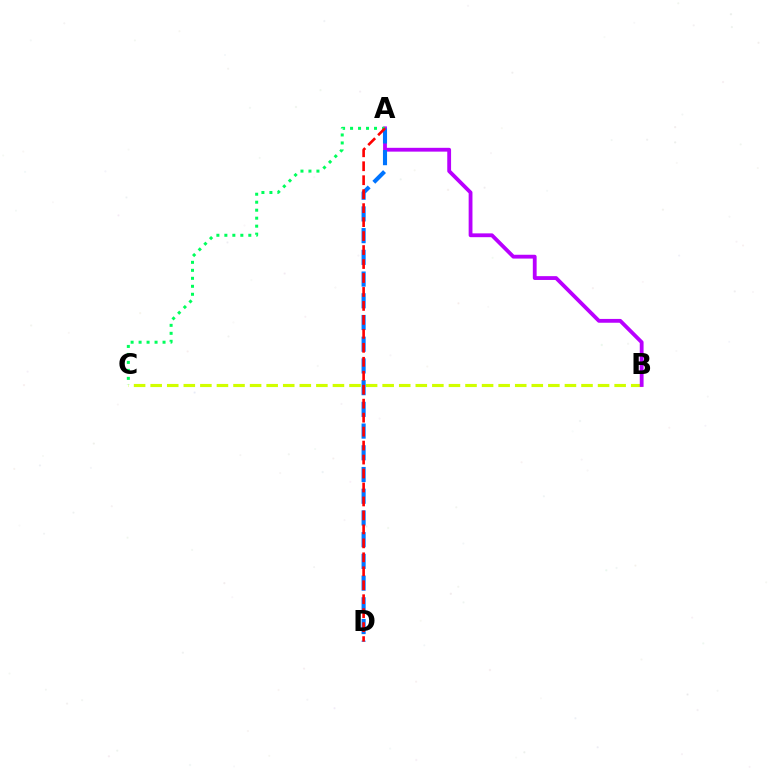{('B', 'C'): [{'color': '#d1ff00', 'line_style': 'dashed', 'thickness': 2.25}], ('A', 'B'): [{'color': '#b900ff', 'line_style': 'solid', 'thickness': 2.75}], ('A', 'D'): [{'color': '#0074ff', 'line_style': 'dashed', 'thickness': 2.95}, {'color': '#ff0000', 'line_style': 'dashed', 'thickness': 1.9}], ('A', 'C'): [{'color': '#00ff5c', 'line_style': 'dotted', 'thickness': 2.17}]}